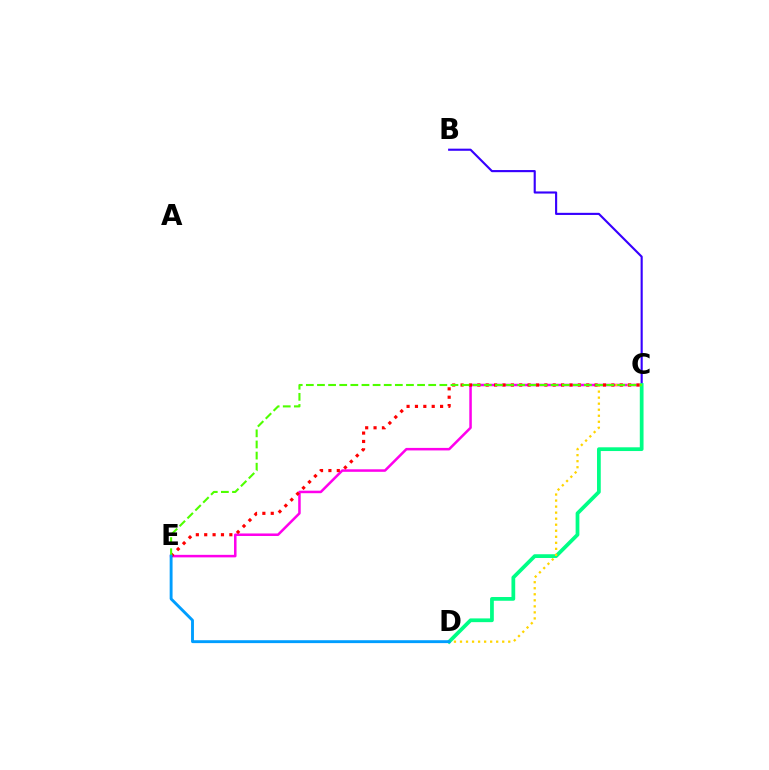{('C', 'E'): [{'color': '#ff00ed', 'line_style': 'solid', 'thickness': 1.82}, {'color': '#ff0000', 'line_style': 'dotted', 'thickness': 2.28}, {'color': '#4fff00', 'line_style': 'dashed', 'thickness': 1.51}], ('B', 'C'): [{'color': '#3700ff', 'line_style': 'solid', 'thickness': 1.53}], ('C', 'D'): [{'color': '#00ff86', 'line_style': 'solid', 'thickness': 2.7}, {'color': '#ffd500', 'line_style': 'dotted', 'thickness': 1.64}], ('D', 'E'): [{'color': '#009eff', 'line_style': 'solid', 'thickness': 2.08}]}